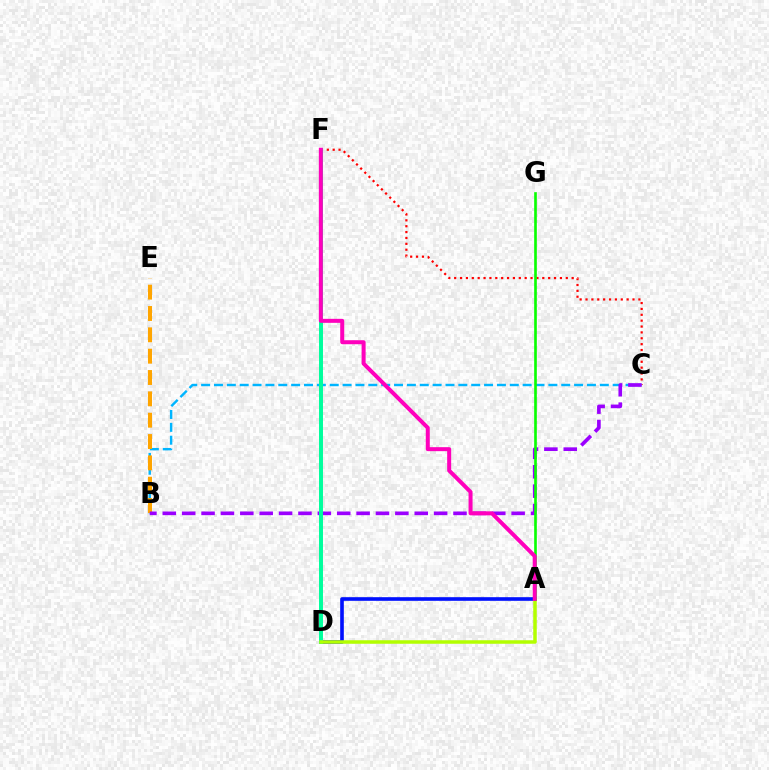{('C', 'F'): [{'color': '#ff0000', 'line_style': 'dotted', 'thickness': 1.6}], ('A', 'D'): [{'color': '#0010ff', 'line_style': 'solid', 'thickness': 2.62}, {'color': '#b3ff00', 'line_style': 'solid', 'thickness': 2.53}], ('B', 'C'): [{'color': '#00b5ff', 'line_style': 'dashed', 'thickness': 1.75}, {'color': '#9b00ff', 'line_style': 'dashed', 'thickness': 2.63}], ('B', 'E'): [{'color': '#ffa500', 'line_style': 'dashed', 'thickness': 2.9}], ('D', 'F'): [{'color': '#00ff9d', 'line_style': 'solid', 'thickness': 2.85}], ('A', 'G'): [{'color': '#08ff00', 'line_style': 'solid', 'thickness': 1.9}], ('A', 'F'): [{'color': '#ff00bd', 'line_style': 'solid', 'thickness': 2.88}]}